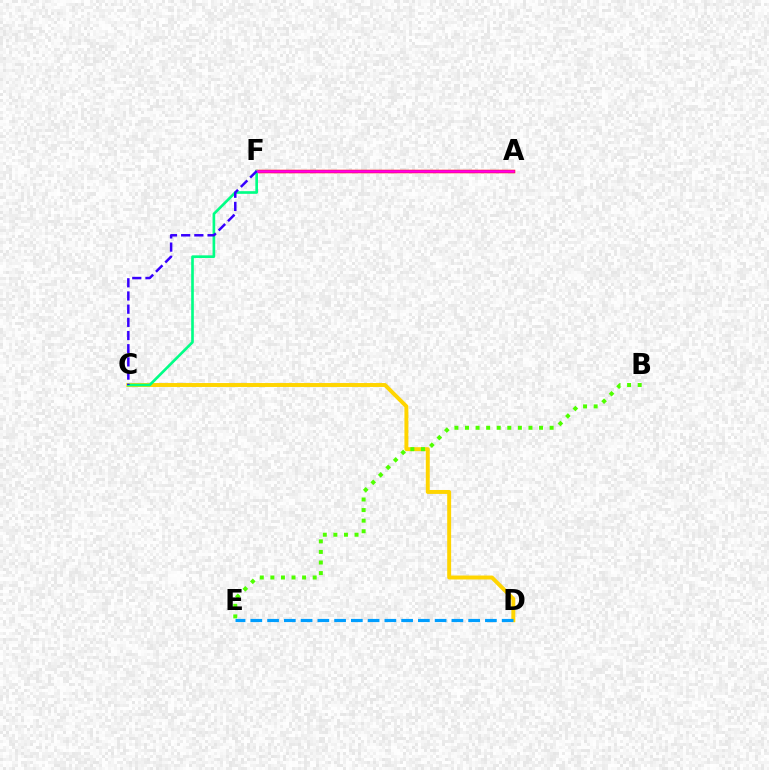{('A', 'F'): [{'color': '#ff0000', 'line_style': 'solid', 'thickness': 2.51}, {'color': '#ff00ed', 'line_style': 'solid', 'thickness': 1.81}], ('C', 'D'): [{'color': '#ffd500', 'line_style': 'solid', 'thickness': 2.83}], ('C', 'F'): [{'color': '#00ff86', 'line_style': 'solid', 'thickness': 1.91}, {'color': '#3700ff', 'line_style': 'dashed', 'thickness': 1.79}], ('B', 'E'): [{'color': '#4fff00', 'line_style': 'dotted', 'thickness': 2.87}], ('D', 'E'): [{'color': '#009eff', 'line_style': 'dashed', 'thickness': 2.28}]}